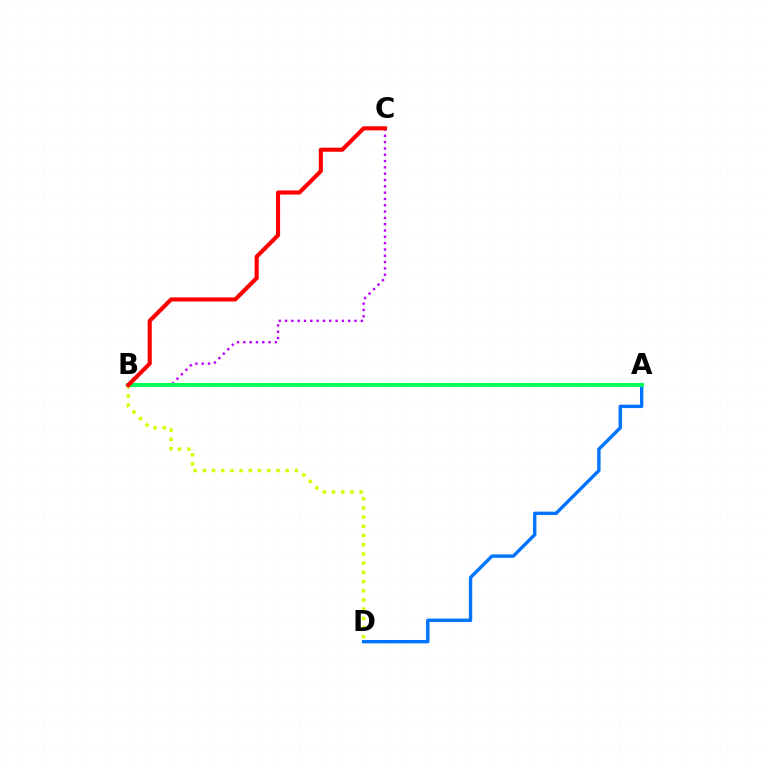{('A', 'D'): [{'color': '#0074ff', 'line_style': 'solid', 'thickness': 2.44}], ('B', 'C'): [{'color': '#b900ff', 'line_style': 'dotted', 'thickness': 1.71}, {'color': '#ff0000', 'line_style': 'solid', 'thickness': 2.95}], ('A', 'B'): [{'color': '#00ff5c', 'line_style': 'solid', 'thickness': 2.87}], ('B', 'D'): [{'color': '#d1ff00', 'line_style': 'dotted', 'thickness': 2.5}]}